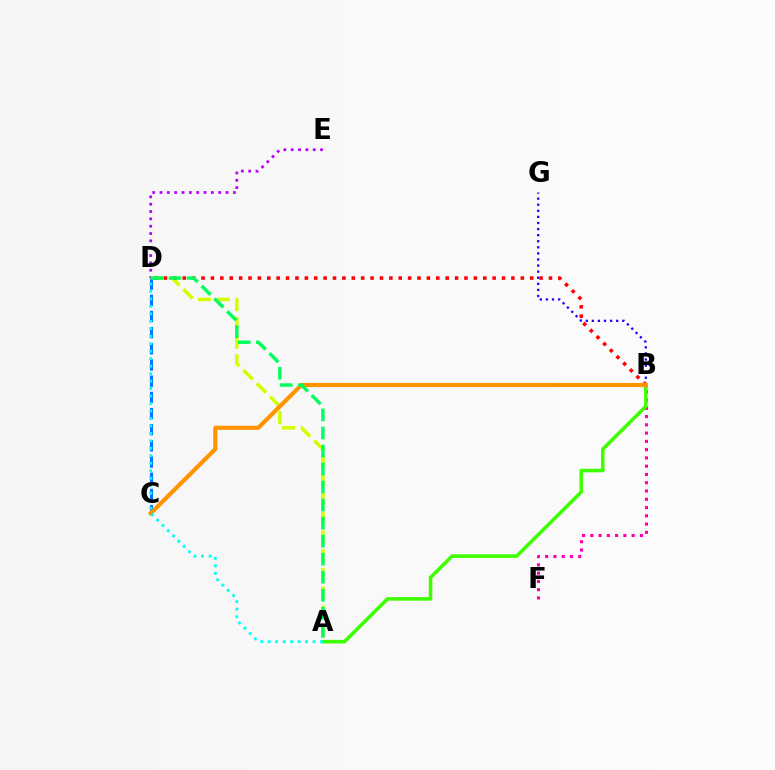{('D', 'E'): [{'color': '#b900ff', 'line_style': 'dotted', 'thickness': 1.99}], ('B', 'F'): [{'color': '#ff00ac', 'line_style': 'dotted', 'thickness': 2.25}], ('A', 'B'): [{'color': '#3dff00', 'line_style': 'solid', 'thickness': 2.56}], ('A', 'D'): [{'color': '#d1ff00', 'line_style': 'dashed', 'thickness': 2.54}, {'color': '#00ff5c', 'line_style': 'dashed', 'thickness': 2.45}, {'color': '#00fff6', 'line_style': 'dotted', 'thickness': 2.03}], ('C', 'D'): [{'color': '#0074ff', 'line_style': 'dashed', 'thickness': 2.2}], ('B', 'D'): [{'color': '#ff0000', 'line_style': 'dotted', 'thickness': 2.55}], ('B', 'G'): [{'color': '#2500ff', 'line_style': 'dotted', 'thickness': 1.65}], ('B', 'C'): [{'color': '#ff9400', 'line_style': 'solid', 'thickness': 2.99}]}